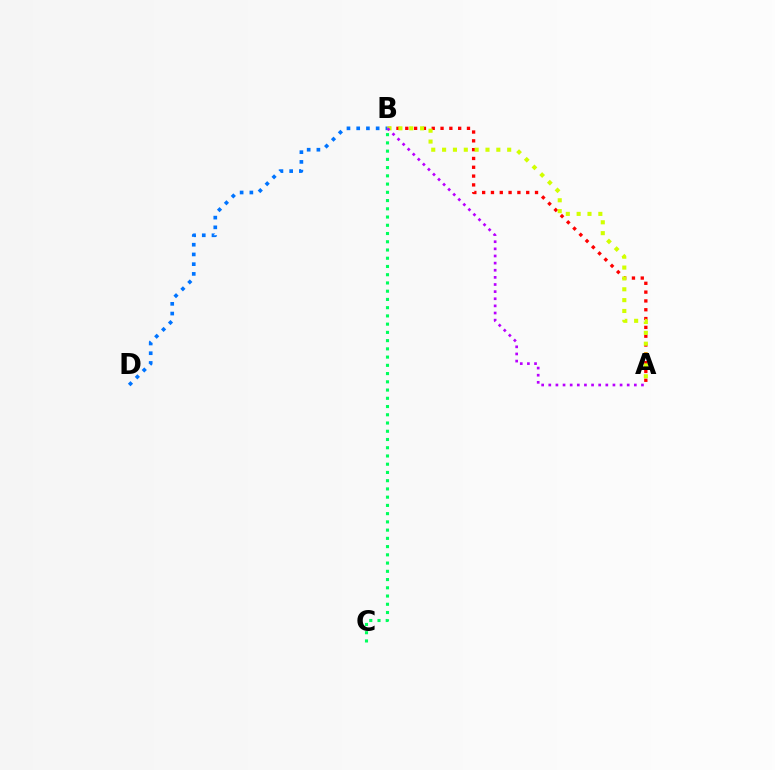{('A', 'B'): [{'color': '#ff0000', 'line_style': 'dotted', 'thickness': 2.39}, {'color': '#d1ff00', 'line_style': 'dotted', 'thickness': 2.95}, {'color': '#b900ff', 'line_style': 'dotted', 'thickness': 1.94}], ('B', 'D'): [{'color': '#0074ff', 'line_style': 'dotted', 'thickness': 2.64}], ('B', 'C'): [{'color': '#00ff5c', 'line_style': 'dotted', 'thickness': 2.24}]}